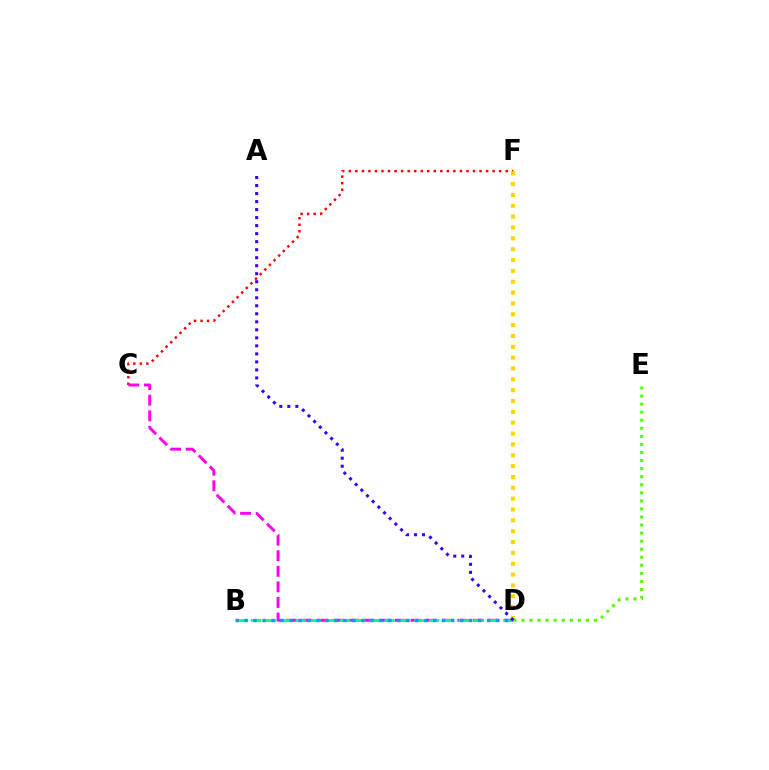{('C', 'F'): [{'color': '#ff0000', 'line_style': 'dotted', 'thickness': 1.78}], ('D', 'F'): [{'color': '#ffd500', 'line_style': 'dotted', 'thickness': 2.95}], ('C', 'D'): [{'color': '#ff00ed', 'line_style': 'dashed', 'thickness': 2.12}], ('B', 'D'): [{'color': '#00ff86', 'line_style': 'dashed', 'thickness': 2.01}, {'color': '#009eff', 'line_style': 'dotted', 'thickness': 2.44}], ('D', 'E'): [{'color': '#4fff00', 'line_style': 'dotted', 'thickness': 2.19}], ('A', 'D'): [{'color': '#3700ff', 'line_style': 'dotted', 'thickness': 2.18}]}